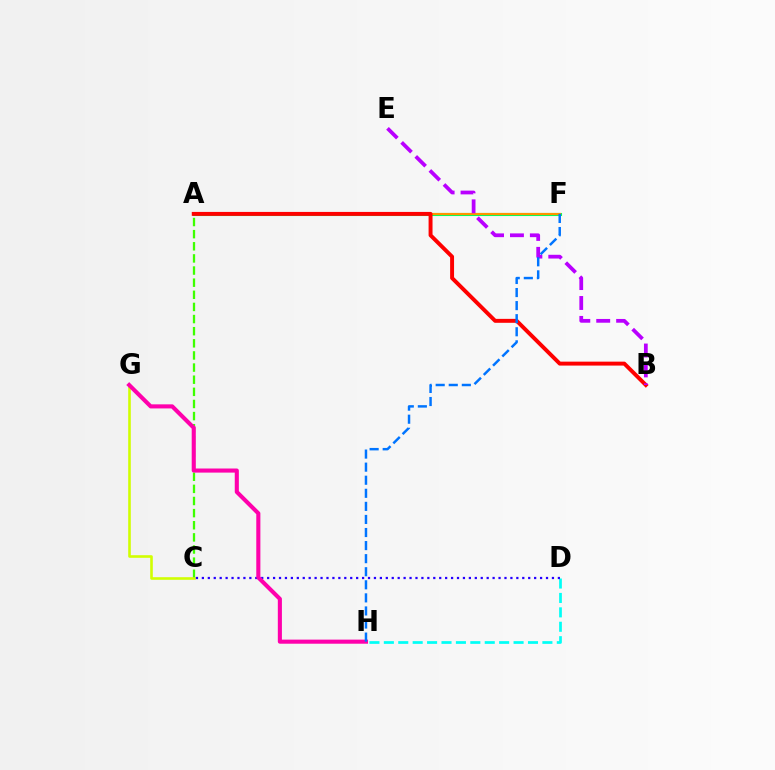{('A', 'F'): [{'color': '#00ff5c', 'line_style': 'solid', 'thickness': 2.22}, {'color': '#ff9400', 'line_style': 'solid', 'thickness': 1.54}], ('D', 'H'): [{'color': '#00fff6', 'line_style': 'dashed', 'thickness': 1.96}], ('A', 'C'): [{'color': '#3dff00', 'line_style': 'dashed', 'thickness': 1.65}], ('C', 'G'): [{'color': '#d1ff00', 'line_style': 'solid', 'thickness': 1.88}], ('A', 'B'): [{'color': '#ff0000', 'line_style': 'solid', 'thickness': 2.83}], ('B', 'E'): [{'color': '#b900ff', 'line_style': 'dashed', 'thickness': 2.7}], ('C', 'D'): [{'color': '#2500ff', 'line_style': 'dotted', 'thickness': 1.61}], ('G', 'H'): [{'color': '#ff00ac', 'line_style': 'solid', 'thickness': 2.95}], ('F', 'H'): [{'color': '#0074ff', 'line_style': 'dashed', 'thickness': 1.78}]}